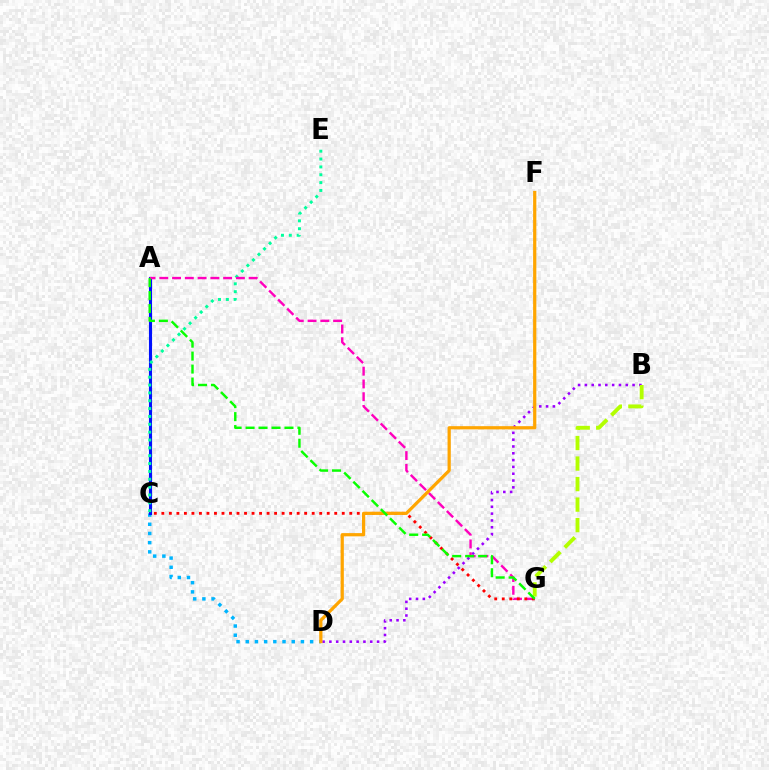{('C', 'D'): [{'color': '#00b5ff', 'line_style': 'dotted', 'thickness': 2.5}], ('B', 'D'): [{'color': '#9b00ff', 'line_style': 'dotted', 'thickness': 1.85}], ('A', 'C'): [{'color': '#0010ff', 'line_style': 'solid', 'thickness': 2.23}], ('C', 'E'): [{'color': '#00ff9d', 'line_style': 'dotted', 'thickness': 2.13}], ('A', 'G'): [{'color': '#ff00bd', 'line_style': 'dashed', 'thickness': 1.73}, {'color': '#08ff00', 'line_style': 'dashed', 'thickness': 1.76}], ('C', 'G'): [{'color': '#ff0000', 'line_style': 'dotted', 'thickness': 2.04}], ('D', 'F'): [{'color': '#ffa500', 'line_style': 'solid', 'thickness': 2.32}], ('B', 'G'): [{'color': '#b3ff00', 'line_style': 'dashed', 'thickness': 2.79}]}